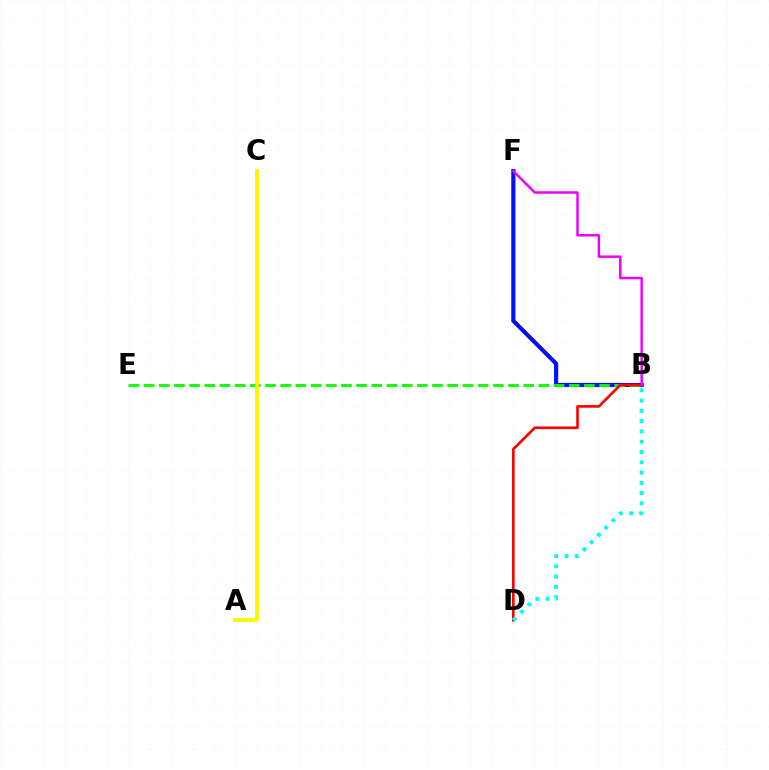{('B', 'F'): [{'color': '#0010ff', 'line_style': 'solid', 'thickness': 2.99}, {'color': '#ee00ff', 'line_style': 'solid', 'thickness': 1.79}], ('B', 'E'): [{'color': '#08ff00', 'line_style': 'dashed', 'thickness': 2.06}], ('A', 'C'): [{'color': '#fcf500', 'line_style': 'solid', 'thickness': 2.79}], ('B', 'D'): [{'color': '#ff0000', 'line_style': 'solid', 'thickness': 1.9}, {'color': '#00fff6', 'line_style': 'dotted', 'thickness': 2.79}]}